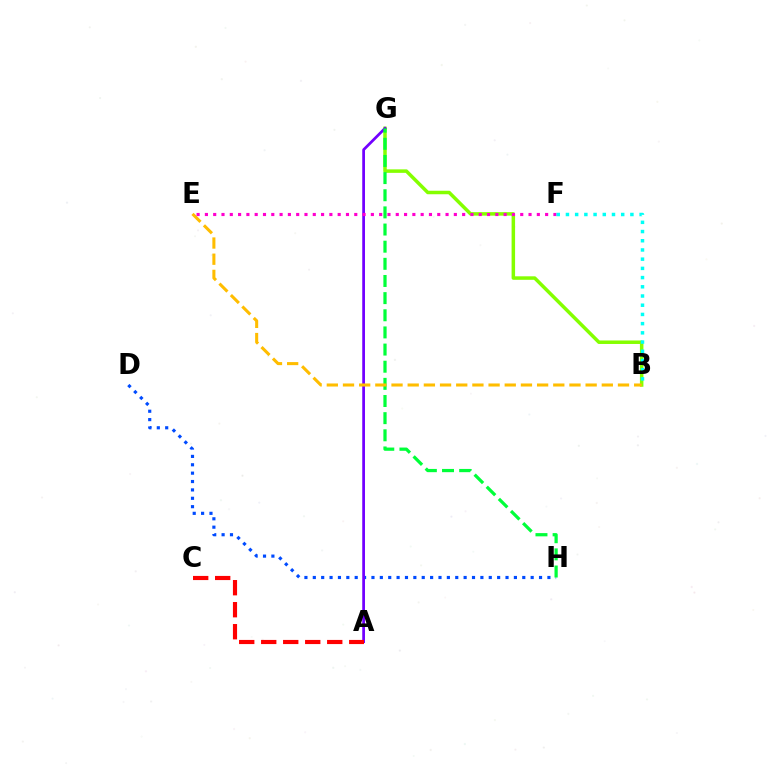{('B', 'G'): [{'color': '#84ff00', 'line_style': 'solid', 'thickness': 2.52}], ('D', 'H'): [{'color': '#004bff', 'line_style': 'dotted', 'thickness': 2.28}], ('A', 'G'): [{'color': '#7200ff', 'line_style': 'solid', 'thickness': 1.97}], ('G', 'H'): [{'color': '#00ff39', 'line_style': 'dashed', 'thickness': 2.33}], ('B', 'E'): [{'color': '#ffbd00', 'line_style': 'dashed', 'thickness': 2.2}], ('E', 'F'): [{'color': '#ff00cf', 'line_style': 'dotted', 'thickness': 2.25}], ('A', 'C'): [{'color': '#ff0000', 'line_style': 'dashed', 'thickness': 2.99}], ('B', 'F'): [{'color': '#00fff6', 'line_style': 'dotted', 'thickness': 2.5}]}